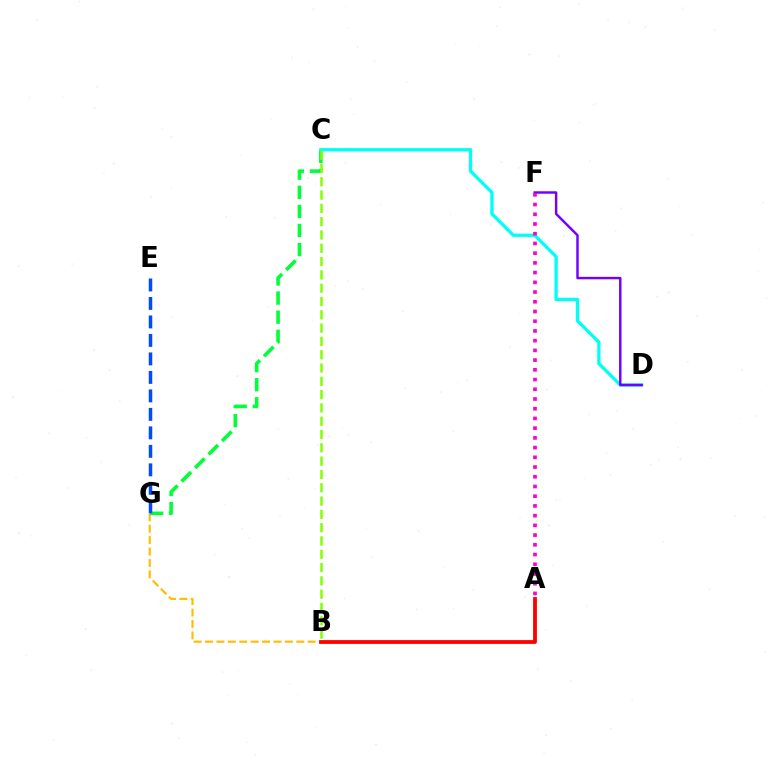{('B', 'G'): [{'color': '#ffbd00', 'line_style': 'dashed', 'thickness': 1.55}], ('C', 'G'): [{'color': '#00ff39', 'line_style': 'dashed', 'thickness': 2.59}], ('C', 'D'): [{'color': '#00fff6', 'line_style': 'solid', 'thickness': 2.38}], ('D', 'F'): [{'color': '#7200ff', 'line_style': 'solid', 'thickness': 1.76}], ('A', 'B'): [{'color': '#ff0000', 'line_style': 'solid', 'thickness': 2.74}], ('B', 'C'): [{'color': '#84ff00', 'line_style': 'dashed', 'thickness': 1.81}], ('A', 'F'): [{'color': '#ff00cf', 'line_style': 'dotted', 'thickness': 2.64}], ('E', 'G'): [{'color': '#004bff', 'line_style': 'dashed', 'thickness': 2.51}]}